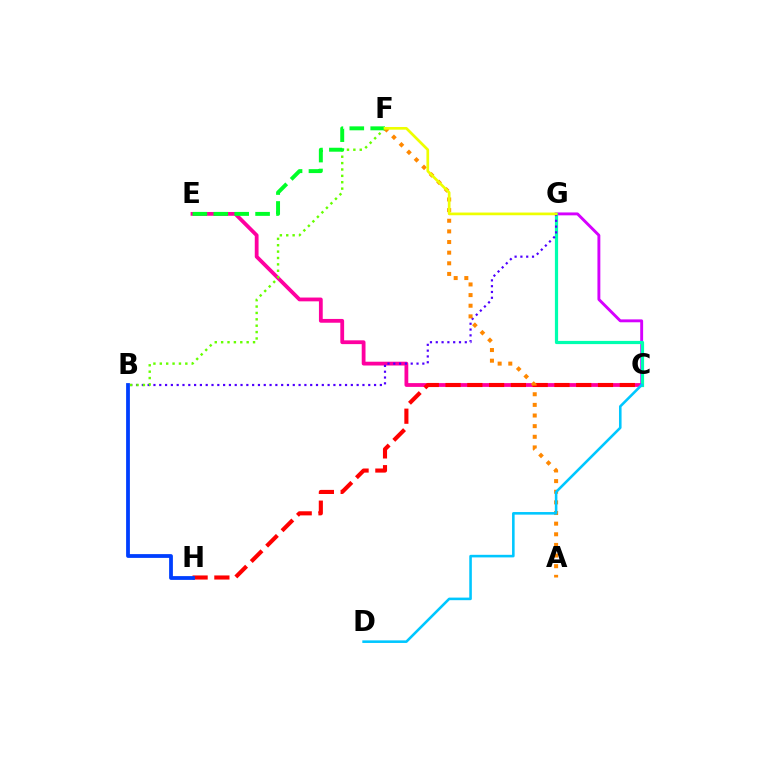{('C', 'E'): [{'color': '#ff00a0', 'line_style': 'solid', 'thickness': 2.73}], ('C', 'G'): [{'color': '#d600ff', 'line_style': 'solid', 'thickness': 2.09}, {'color': '#00ffaf', 'line_style': 'solid', 'thickness': 2.3}], ('C', 'H'): [{'color': '#ff0000', 'line_style': 'dashed', 'thickness': 2.96}], ('B', 'G'): [{'color': '#4f00ff', 'line_style': 'dotted', 'thickness': 1.58}], ('B', 'F'): [{'color': '#66ff00', 'line_style': 'dotted', 'thickness': 1.73}], ('A', 'F'): [{'color': '#ff8800', 'line_style': 'dotted', 'thickness': 2.89}], ('B', 'H'): [{'color': '#003fff', 'line_style': 'solid', 'thickness': 2.72}], ('E', 'F'): [{'color': '#00ff27', 'line_style': 'dashed', 'thickness': 2.84}], ('F', 'G'): [{'color': '#eeff00', 'line_style': 'solid', 'thickness': 1.94}], ('C', 'D'): [{'color': '#00c7ff', 'line_style': 'solid', 'thickness': 1.86}]}